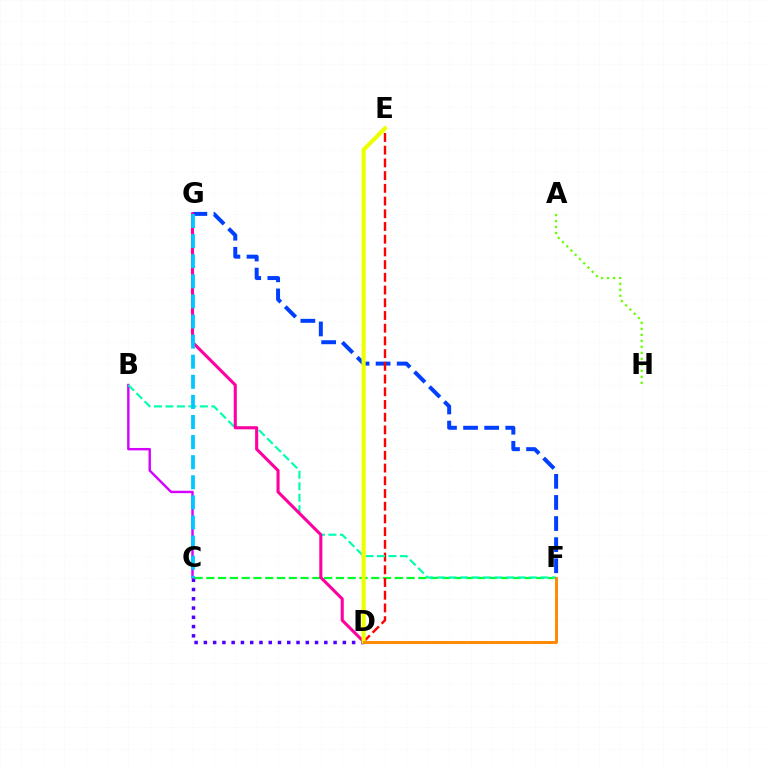{('F', 'G'): [{'color': '#003fff', 'line_style': 'dashed', 'thickness': 2.87}], ('C', 'F'): [{'color': '#00ff27', 'line_style': 'dashed', 'thickness': 1.6}], ('B', 'C'): [{'color': '#d600ff', 'line_style': 'solid', 'thickness': 1.74}], ('A', 'H'): [{'color': '#66ff00', 'line_style': 'dotted', 'thickness': 1.63}], ('D', 'E'): [{'color': '#ff0000', 'line_style': 'dashed', 'thickness': 1.73}, {'color': '#eeff00', 'line_style': 'solid', 'thickness': 2.98}], ('B', 'F'): [{'color': '#00ffaf', 'line_style': 'dashed', 'thickness': 1.56}], ('C', 'D'): [{'color': '#4f00ff', 'line_style': 'dotted', 'thickness': 2.52}], ('D', 'G'): [{'color': '#ff00a0', 'line_style': 'solid', 'thickness': 2.22}], ('C', 'G'): [{'color': '#00c7ff', 'line_style': 'dashed', 'thickness': 2.73}], ('D', 'F'): [{'color': '#ff8800', 'line_style': 'solid', 'thickness': 2.09}]}